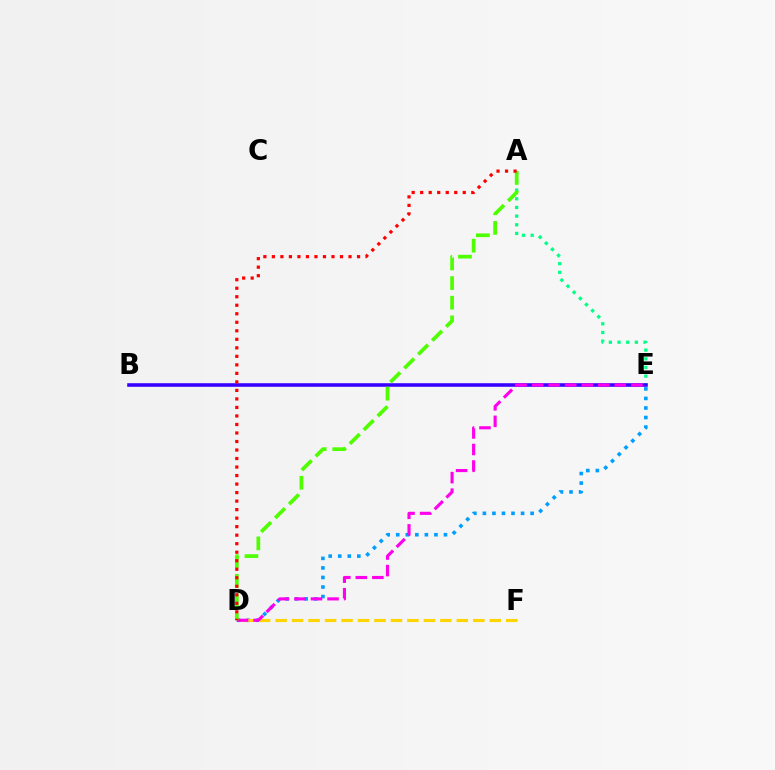{('D', 'E'): [{'color': '#009eff', 'line_style': 'dotted', 'thickness': 2.59}, {'color': '#ff00ed', 'line_style': 'dashed', 'thickness': 2.25}], ('D', 'F'): [{'color': '#ffd500', 'line_style': 'dashed', 'thickness': 2.24}], ('A', 'E'): [{'color': '#00ff86', 'line_style': 'dotted', 'thickness': 2.36}], ('B', 'E'): [{'color': '#3700ff', 'line_style': 'solid', 'thickness': 2.57}], ('A', 'D'): [{'color': '#4fff00', 'line_style': 'dashed', 'thickness': 2.67}, {'color': '#ff0000', 'line_style': 'dotted', 'thickness': 2.31}]}